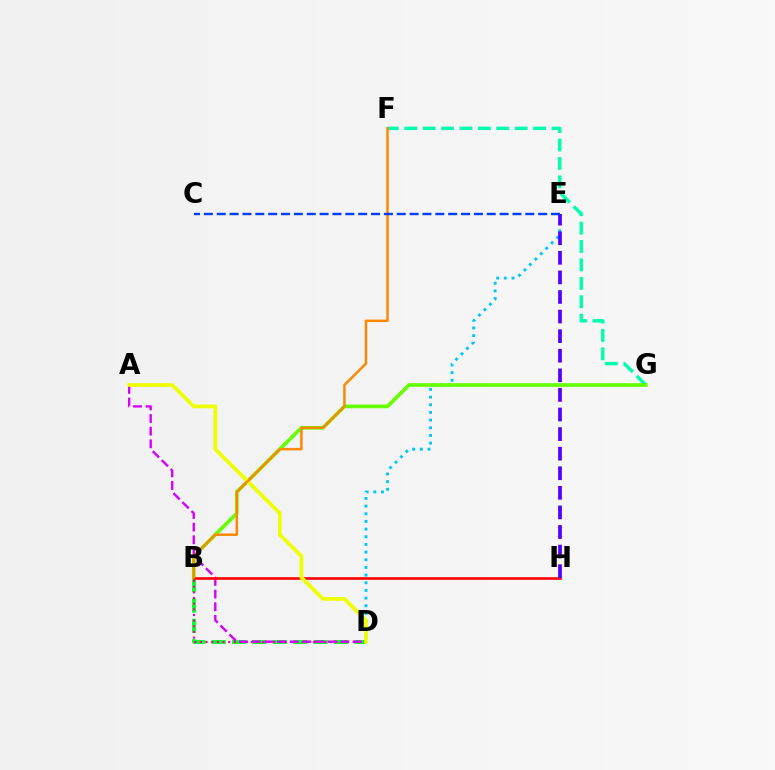{('D', 'E'): [{'color': '#00c7ff', 'line_style': 'dotted', 'thickness': 2.08}], ('B', 'D'): [{'color': '#00ff27', 'line_style': 'dashed', 'thickness': 2.77}, {'color': '#ff00a0', 'line_style': 'dotted', 'thickness': 1.54}], ('F', 'G'): [{'color': '#00ffaf', 'line_style': 'dashed', 'thickness': 2.5}], ('B', 'G'): [{'color': '#66ff00', 'line_style': 'solid', 'thickness': 2.62}], ('A', 'D'): [{'color': '#d600ff', 'line_style': 'dashed', 'thickness': 1.72}, {'color': '#eeff00', 'line_style': 'solid', 'thickness': 2.66}], ('B', 'H'): [{'color': '#ff0000', 'line_style': 'solid', 'thickness': 1.86}], ('E', 'H'): [{'color': '#4f00ff', 'line_style': 'dashed', 'thickness': 2.66}], ('B', 'F'): [{'color': '#ff8800', 'line_style': 'solid', 'thickness': 1.78}], ('C', 'E'): [{'color': '#003fff', 'line_style': 'dashed', 'thickness': 1.75}]}